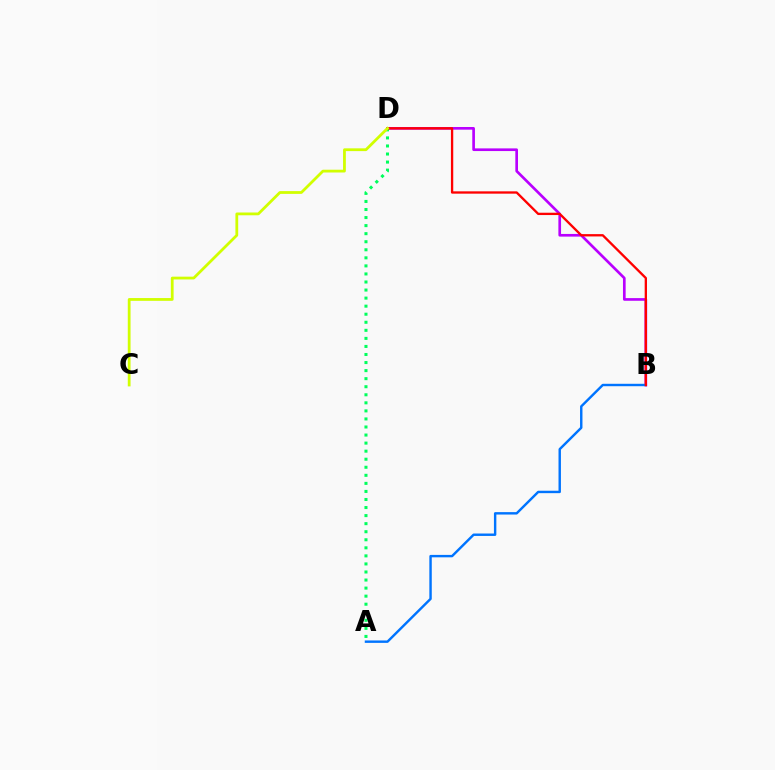{('B', 'D'): [{'color': '#b900ff', 'line_style': 'solid', 'thickness': 1.92}, {'color': '#ff0000', 'line_style': 'solid', 'thickness': 1.67}], ('A', 'B'): [{'color': '#0074ff', 'line_style': 'solid', 'thickness': 1.74}], ('A', 'D'): [{'color': '#00ff5c', 'line_style': 'dotted', 'thickness': 2.19}], ('C', 'D'): [{'color': '#d1ff00', 'line_style': 'solid', 'thickness': 2.0}]}